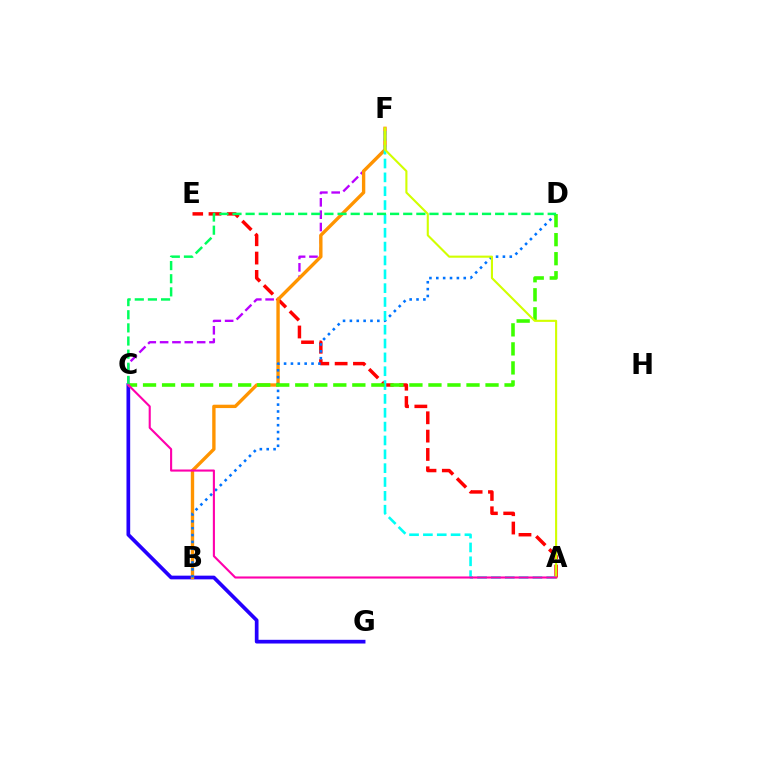{('A', 'E'): [{'color': '#ff0000', 'line_style': 'dashed', 'thickness': 2.49}], ('C', 'G'): [{'color': '#2500ff', 'line_style': 'solid', 'thickness': 2.67}], ('C', 'F'): [{'color': '#b900ff', 'line_style': 'dashed', 'thickness': 1.68}], ('B', 'F'): [{'color': '#ff9400', 'line_style': 'solid', 'thickness': 2.42}], ('B', 'D'): [{'color': '#0074ff', 'line_style': 'dotted', 'thickness': 1.86}], ('A', 'F'): [{'color': '#00fff6', 'line_style': 'dashed', 'thickness': 1.88}, {'color': '#d1ff00', 'line_style': 'solid', 'thickness': 1.52}], ('C', 'D'): [{'color': '#3dff00', 'line_style': 'dashed', 'thickness': 2.58}, {'color': '#00ff5c', 'line_style': 'dashed', 'thickness': 1.78}], ('A', 'C'): [{'color': '#ff00ac', 'line_style': 'solid', 'thickness': 1.52}]}